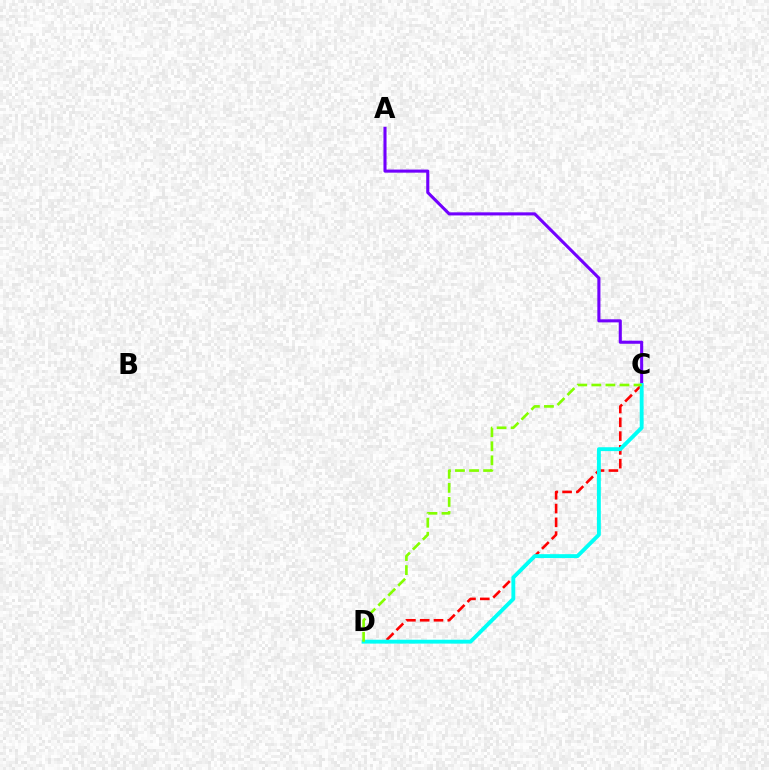{('C', 'D'): [{'color': '#ff0000', 'line_style': 'dashed', 'thickness': 1.87}, {'color': '#00fff6', 'line_style': 'solid', 'thickness': 2.79}, {'color': '#84ff00', 'line_style': 'dashed', 'thickness': 1.91}], ('A', 'C'): [{'color': '#7200ff', 'line_style': 'solid', 'thickness': 2.22}]}